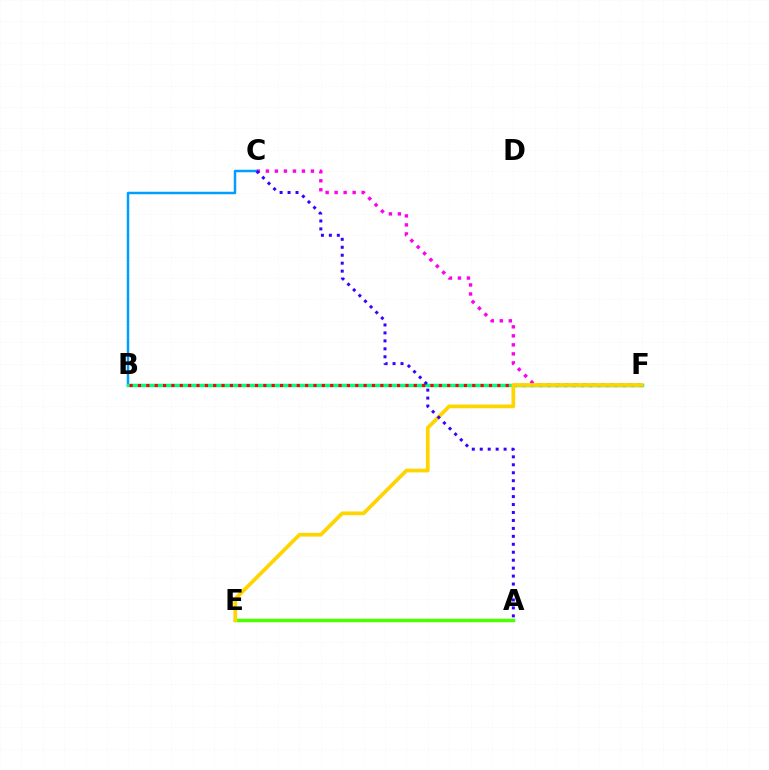{('C', 'F'): [{'color': '#ff00ed', 'line_style': 'dotted', 'thickness': 2.45}], ('B', 'C'): [{'color': '#009eff', 'line_style': 'solid', 'thickness': 1.79}], ('A', 'E'): [{'color': '#4fff00', 'line_style': 'solid', 'thickness': 2.52}], ('B', 'F'): [{'color': '#00ff86', 'line_style': 'solid', 'thickness': 2.51}, {'color': '#ff0000', 'line_style': 'dotted', 'thickness': 2.27}], ('E', 'F'): [{'color': '#ffd500', 'line_style': 'solid', 'thickness': 2.68}], ('A', 'C'): [{'color': '#3700ff', 'line_style': 'dotted', 'thickness': 2.16}]}